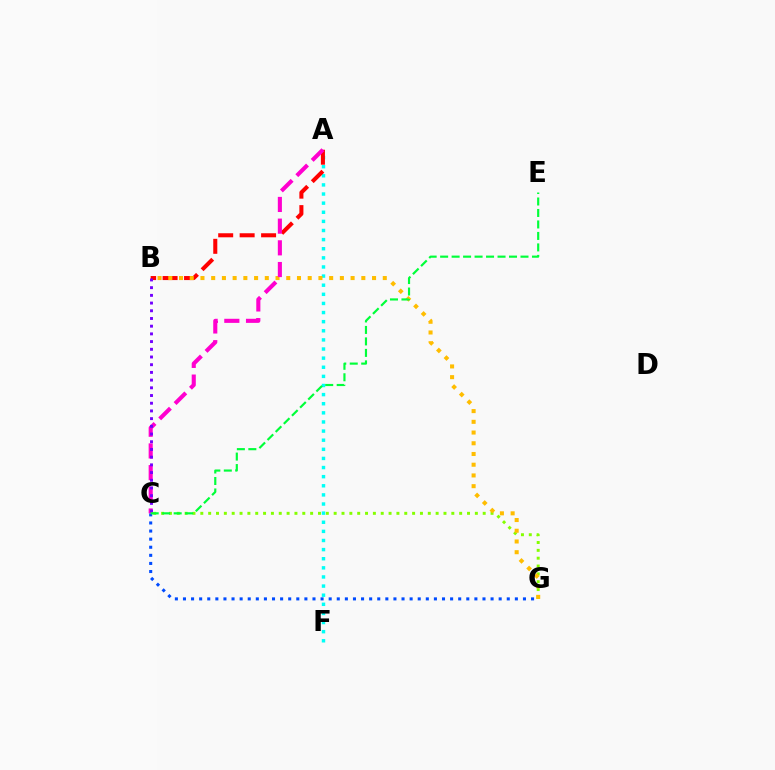{('A', 'F'): [{'color': '#00fff6', 'line_style': 'dotted', 'thickness': 2.48}], ('C', 'G'): [{'color': '#004bff', 'line_style': 'dotted', 'thickness': 2.2}, {'color': '#84ff00', 'line_style': 'dotted', 'thickness': 2.13}], ('A', 'B'): [{'color': '#ff0000', 'line_style': 'dashed', 'thickness': 2.91}], ('B', 'G'): [{'color': '#ffbd00', 'line_style': 'dotted', 'thickness': 2.91}], ('A', 'C'): [{'color': '#ff00cf', 'line_style': 'dashed', 'thickness': 2.95}], ('B', 'C'): [{'color': '#7200ff', 'line_style': 'dotted', 'thickness': 2.09}], ('C', 'E'): [{'color': '#00ff39', 'line_style': 'dashed', 'thickness': 1.56}]}